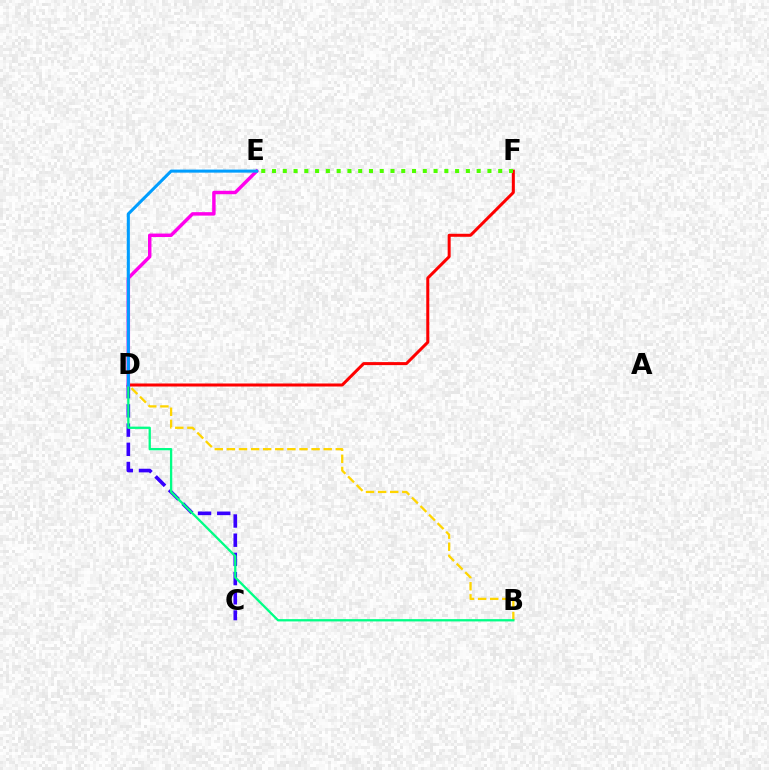{('C', 'D'): [{'color': '#3700ff', 'line_style': 'dashed', 'thickness': 2.61}], ('B', 'D'): [{'color': '#ffd500', 'line_style': 'dashed', 'thickness': 1.64}, {'color': '#00ff86', 'line_style': 'solid', 'thickness': 1.66}], ('D', 'F'): [{'color': '#ff0000', 'line_style': 'solid', 'thickness': 2.17}], ('E', 'F'): [{'color': '#4fff00', 'line_style': 'dotted', 'thickness': 2.93}], ('D', 'E'): [{'color': '#ff00ed', 'line_style': 'solid', 'thickness': 2.48}, {'color': '#009eff', 'line_style': 'solid', 'thickness': 2.2}]}